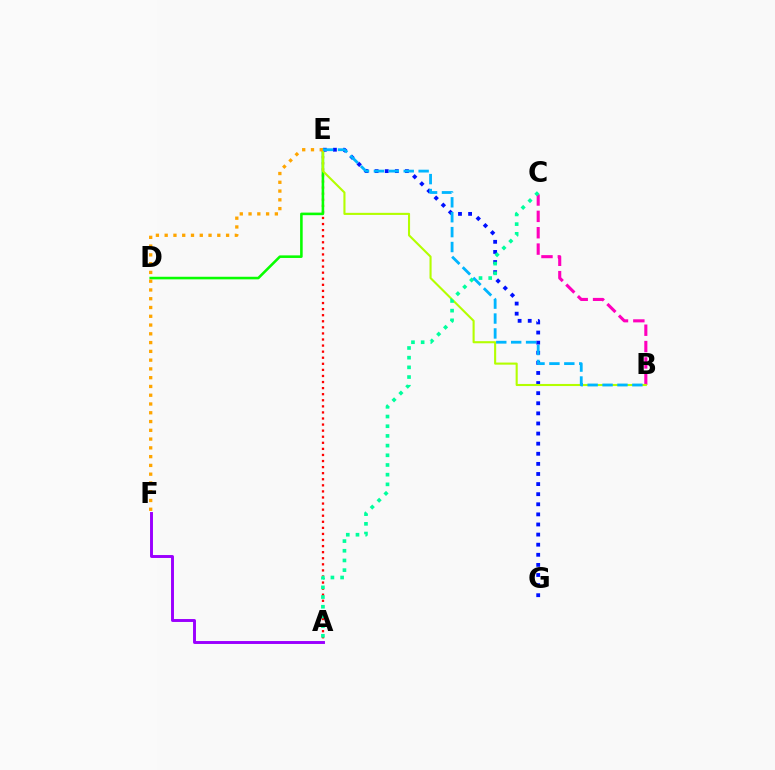{('B', 'C'): [{'color': '#ff00bd', 'line_style': 'dashed', 'thickness': 2.22}], ('A', 'E'): [{'color': '#ff0000', 'line_style': 'dotted', 'thickness': 1.65}], ('A', 'F'): [{'color': '#9b00ff', 'line_style': 'solid', 'thickness': 2.11}], ('D', 'E'): [{'color': '#08ff00', 'line_style': 'solid', 'thickness': 1.86}], ('E', 'G'): [{'color': '#0010ff', 'line_style': 'dotted', 'thickness': 2.74}], ('B', 'E'): [{'color': '#b3ff00', 'line_style': 'solid', 'thickness': 1.51}, {'color': '#00b5ff', 'line_style': 'dashed', 'thickness': 2.03}], ('A', 'C'): [{'color': '#00ff9d', 'line_style': 'dotted', 'thickness': 2.63}], ('E', 'F'): [{'color': '#ffa500', 'line_style': 'dotted', 'thickness': 2.38}]}